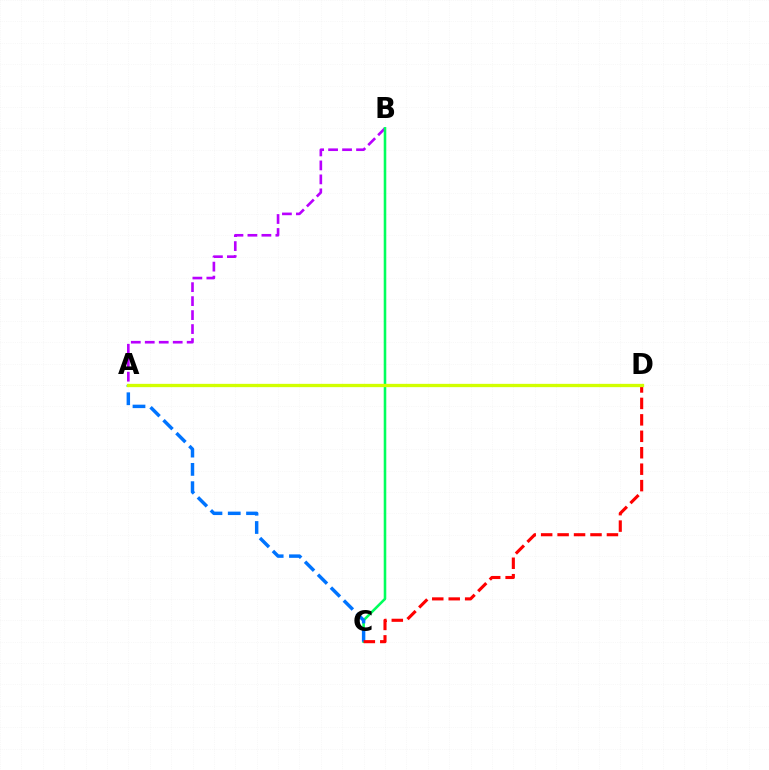{('A', 'B'): [{'color': '#b900ff', 'line_style': 'dashed', 'thickness': 1.9}], ('B', 'C'): [{'color': '#00ff5c', 'line_style': 'solid', 'thickness': 1.85}], ('A', 'C'): [{'color': '#0074ff', 'line_style': 'dashed', 'thickness': 2.48}], ('C', 'D'): [{'color': '#ff0000', 'line_style': 'dashed', 'thickness': 2.23}], ('A', 'D'): [{'color': '#d1ff00', 'line_style': 'solid', 'thickness': 2.38}]}